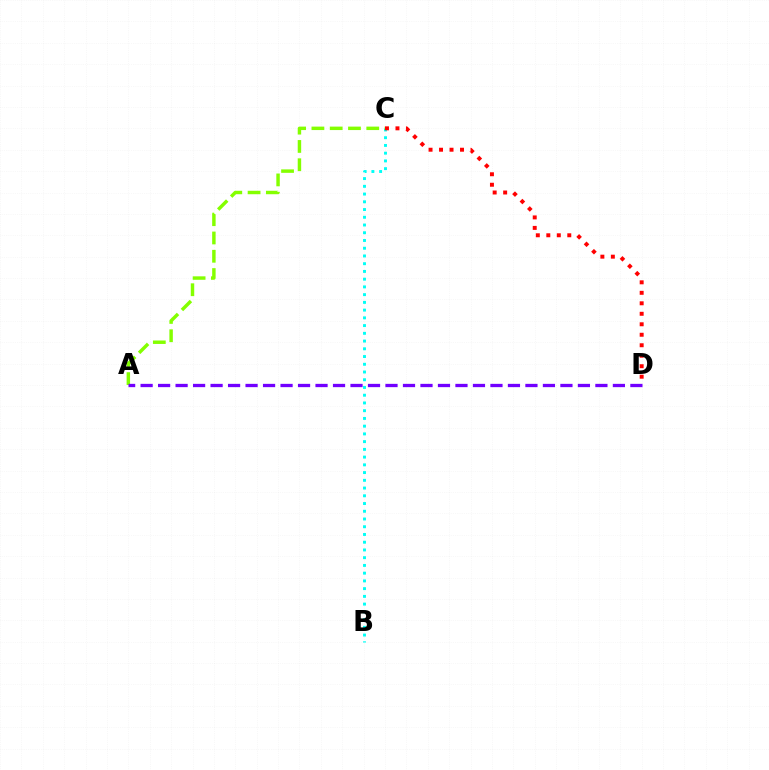{('B', 'C'): [{'color': '#00fff6', 'line_style': 'dotted', 'thickness': 2.1}], ('C', 'D'): [{'color': '#ff0000', 'line_style': 'dotted', 'thickness': 2.85}], ('A', 'C'): [{'color': '#84ff00', 'line_style': 'dashed', 'thickness': 2.48}], ('A', 'D'): [{'color': '#7200ff', 'line_style': 'dashed', 'thickness': 2.38}]}